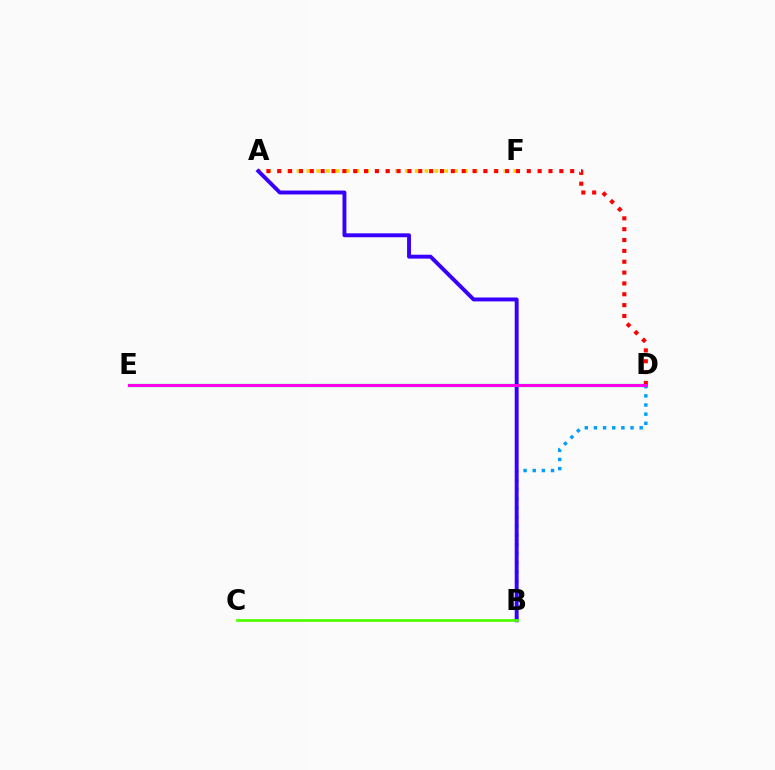{('A', 'F'): [{'color': '#ffd500', 'line_style': 'dotted', 'thickness': 2.68}], ('D', 'E'): [{'color': '#00ff86', 'line_style': 'solid', 'thickness': 2.4}, {'color': '#ff00ed', 'line_style': 'solid', 'thickness': 2.13}], ('B', 'D'): [{'color': '#009eff', 'line_style': 'dotted', 'thickness': 2.48}], ('A', 'D'): [{'color': '#ff0000', 'line_style': 'dotted', 'thickness': 2.95}], ('A', 'B'): [{'color': '#3700ff', 'line_style': 'solid', 'thickness': 2.81}], ('B', 'C'): [{'color': '#4fff00', 'line_style': 'solid', 'thickness': 1.97}]}